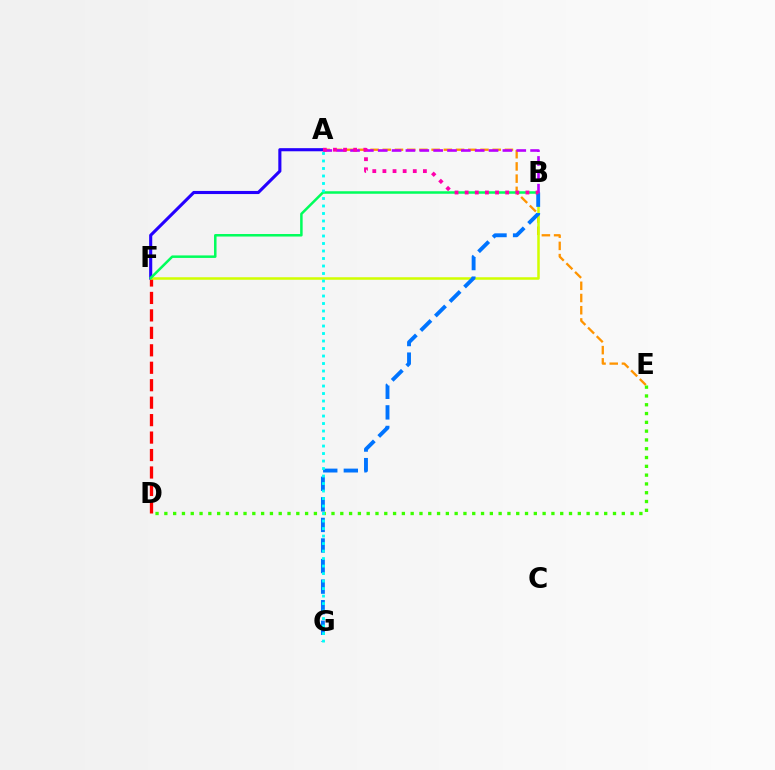{('D', 'F'): [{'color': '#ff0000', 'line_style': 'dashed', 'thickness': 2.37}], ('A', 'E'): [{'color': '#ff9400', 'line_style': 'dashed', 'thickness': 1.66}], ('D', 'E'): [{'color': '#3dff00', 'line_style': 'dotted', 'thickness': 2.39}], ('A', 'F'): [{'color': '#2500ff', 'line_style': 'solid', 'thickness': 2.24}], ('B', 'F'): [{'color': '#d1ff00', 'line_style': 'solid', 'thickness': 1.82}, {'color': '#00ff5c', 'line_style': 'solid', 'thickness': 1.81}], ('B', 'G'): [{'color': '#0074ff', 'line_style': 'dashed', 'thickness': 2.79}], ('A', 'B'): [{'color': '#b900ff', 'line_style': 'dashed', 'thickness': 1.88}, {'color': '#ff00ac', 'line_style': 'dotted', 'thickness': 2.75}], ('A', 'G'): [{'color': '#00fff6', 'line_style': 'dotted', 'thickness': 2.04}]}